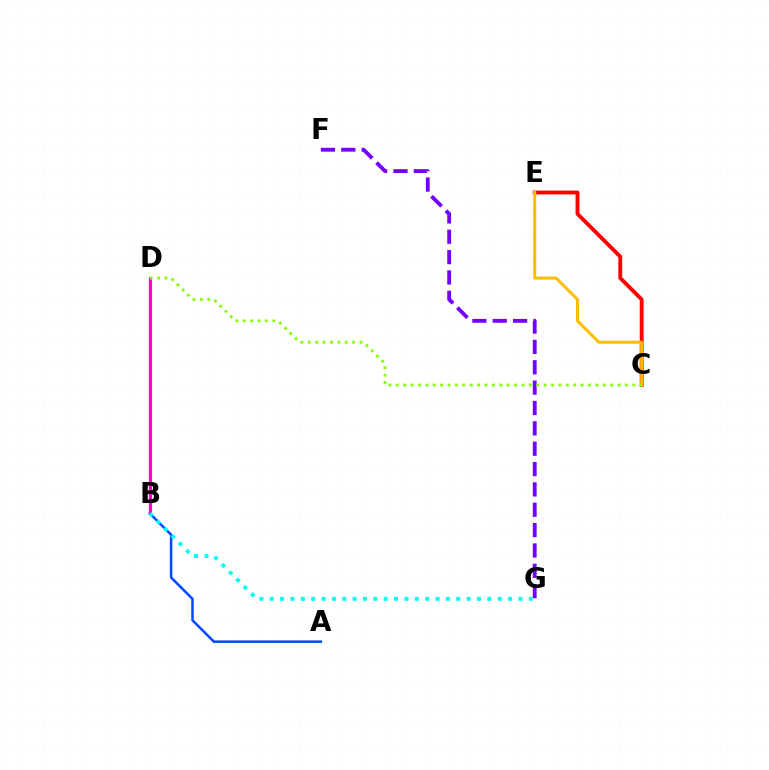{('A', 'B'): [{'color': '#004bff', 'line_style': 'solid', 'thickness': 1.8}], ('B', 'D'): [{'color': '#00ff39', 'line_style': 'dashed', 'thickness': 2.07}, {'color': '#ff00cf', 'line_style': 'solid', 'thickness': 2.28}], ('C', 'E'): [{'color': '#ff0000', 'line_style': 'solid', 'thickness': 2.78}, {'color': '#ffbd00', 'line_style': 'solid', 'thickness': 2.15}], ('B', 'G'): [{'color': '#00fff6', 'line_style': 'dotted', 'thickness': 2.82}], ('F', 'G'): [{'color': '#7200ff', 'line_style': 'dashed', 'thickness': 2.77}], ('C', 'D'): [{'color': '#84ff00', 'line_style': 'dotted', 'thickness': 2.01}]}